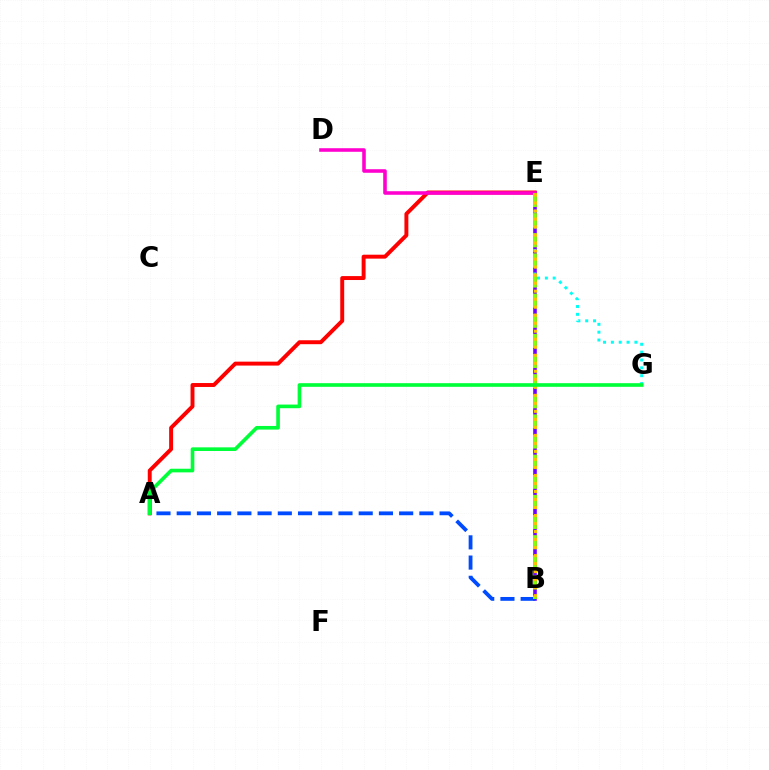{('B', 'E'): [{'color': '#7200ff', 'line_style': 'solid', 'thickness': 2.59}, {'color': '#84ff00', 'line_style': 'dashed', 'thickness': 2.73}, {'color': '#ffbd00', 'line_style': 'dotted', 'thickness': 2.18}], ('A', 'E'): [{'color': '#ff0000', 'line_style': 'solid', 'thickness': 2.83}], ('E', 'G'): [{'color': '#00fff6', 'line_style': 'dotted', 'thickness': 2.13}], ('A', 'B'): [{'color': '#004bff', 'line_style': 'dashed', 'thickness': 2.75}], ('D', 'E'): [{'color': '#ff00cf', 'line_style': 'solid', 'thickness': 2.57}], ('A', 'G'): [{'color': '#00ff39', 'line_style': 'solid', 'thickness': 2.62}]}